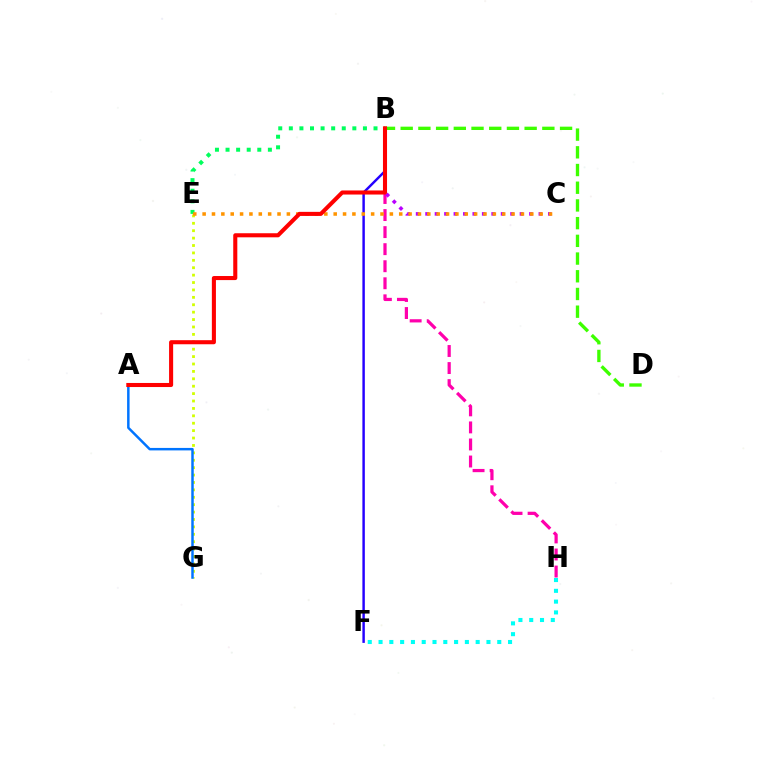{('B', 'H'): [{'color': '#ff00ac', 'line_style': 'dashed', 'thickness': 2.32}], ('B', 'F'): [{'color': '#2500ff', 'line_style': 'solid', 'thickness': 1.76}], ('E', 'G'): [{'color': '#d1ff00', 'line_style': 'dotted', 'thickness': 2.01}], ('B', 'D'): [{'color': '#3dff00', 'line_style': 'dashed', 'thickness': 2.41}], ('F', 'H'): [{'color': '#00fff6', 'line_style': 'dotted', 'thickness': 2.93}], ('B', 'C'): [{'color': '#b900ff', 'line_style': 'dotted', 'thickness': 2.57}], ('A', 'G'): [{'color': '#0074ff', 'line_style': 'solid', 'thickness': 1.79}], ('B', 'E'): [{'color': '#00ff5c', 'line_style': 'dotted', 'thickness': 2.88}], ('C', 'E'): [{'color': '#ff9400', 'line_style': 'dotted', 'thickness': 2.54}], ('A', 'B'): [{'color': '#ff0000', 'line_style': 'solid', 'thickness': 2.93}]}